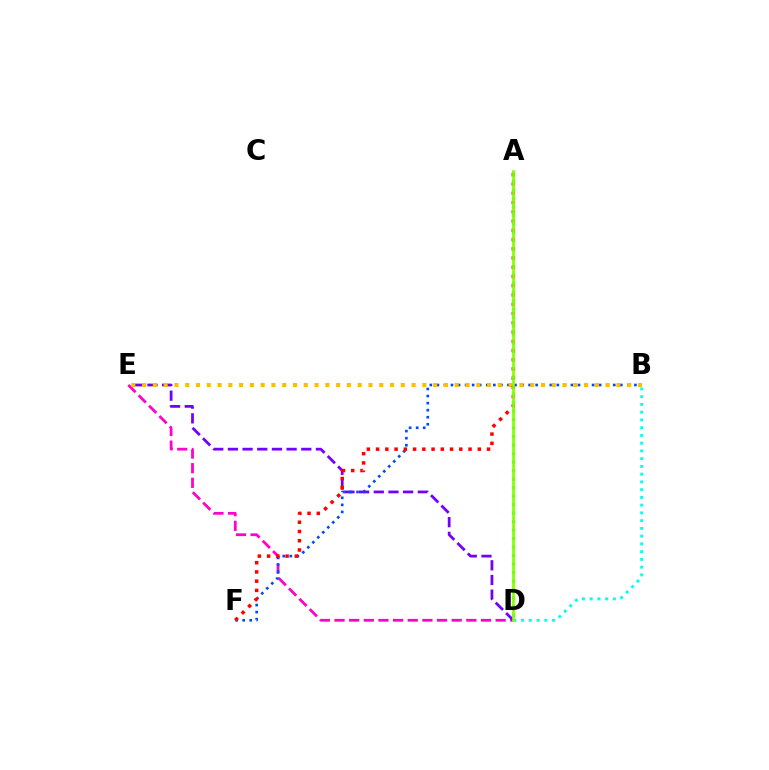{('D', 'E'): [{'color': '#ff00cf', 'line_style': 'dashed', 'thickness': 1.99}, {'color': '#7200ff', 'line_style': 'dashed', 'thickness': 1.99}], ('A', 'D'): [{'color': '#00ff39', 'line_style': 'dotted', 'thickness': 2.31}, {'color': '#84ff00', 'line_style': 'solid', 'thickness': 1.93}], ('B', 'D'): [{'color': '#00fff6', 'line_style': 'dotted', 'thickness': 2.11}], ('B', 'F'): [{'color': '#004bff', 'line_style': 'dotted', 'thickness': 1.92}], ('B', 'E'): [{'color': '#ffbd00', 'line_style': 'dotted', 'thickness': 2.93}], ('A', 'F'): [{'color': '#ff0000', 'line_style': 'dotted', 'thickness': 2.51}]}